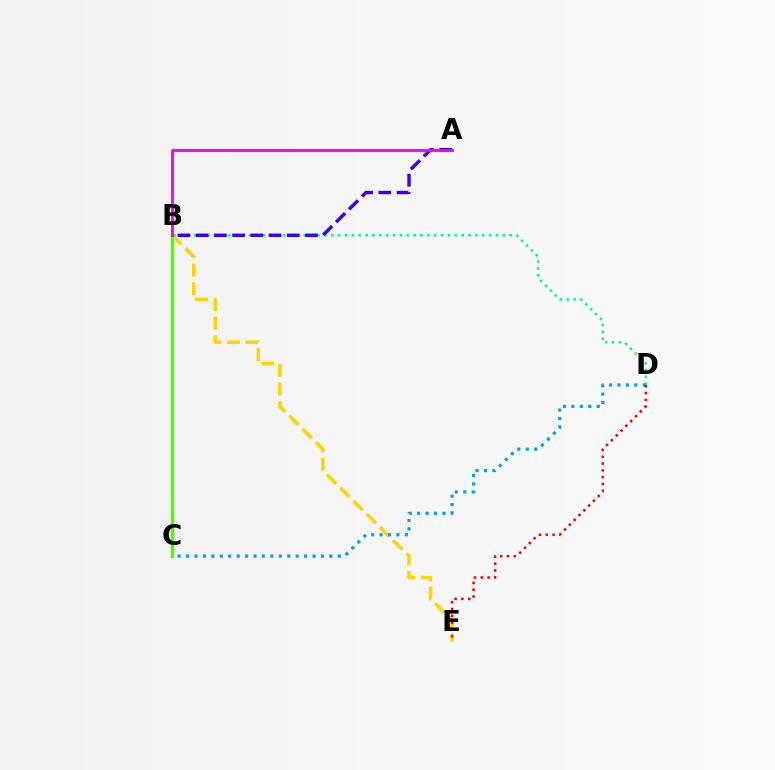{('B', 'E'): [{'color': '#ffd500', 'line_style': 'dashed', 'thickness': 2.53}], ('B', 'D'): [{'color': '#00ff86', 'line_style': 'dotted', 'thickness': 1.86}], ('C', 'D'): [{'color': '#009eff', 'line_style': 'dotted', 'thickness': 2.29}], ('B', 'C'): [{'color': '#4fff00', 'line_style': 'solid', 'thickness': 2.45}], ('D', 'E'): [{'color': '#ff0000', 'line_style': 'dotted', 'thickness': 1.85}], ('A', 'B'): [{'color': '#3700ff', 'line_style': 'dashed', 'thickness': 2.47}, {'color': '#ff00ed', 'line_style': 'solid', 'thickness': 2.09}]}